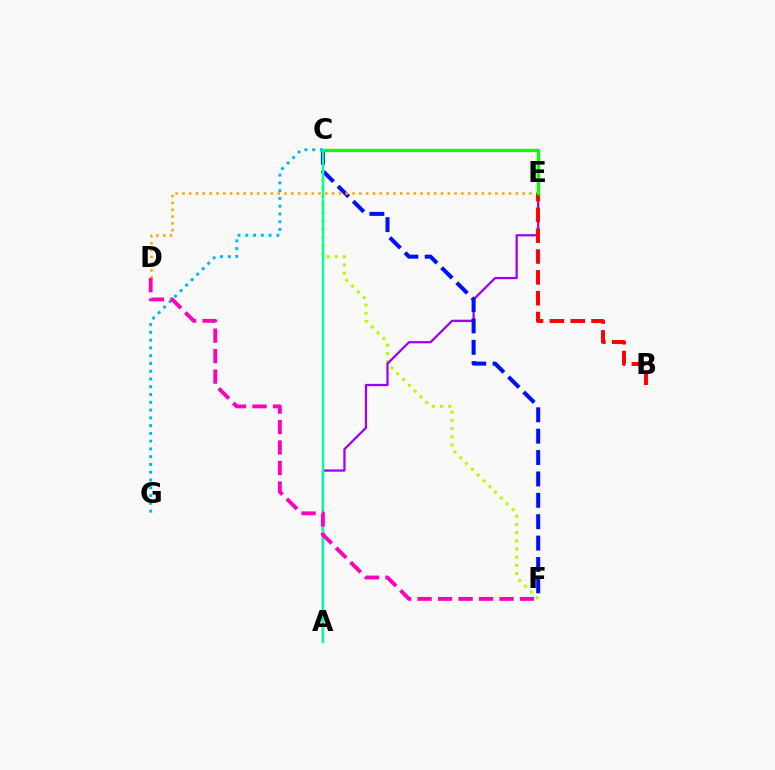{('C', 'F'): [{'color': '#b3ff00', 'line_style': 'dotted', 'thickness': 2.22}, {'color': '#0010ff', 'line_style': 'dashed', 'thickness': 2.9}], ('A', 'E'): [{'color': '#9b00ff', 'line_style': 'solid', 'thickness': 1.62}], ('D', 'E'): [{'color': '#ffa500', 'line_style': 'dotted', 'thickness': 1.85}], ('B', 'E'): [{'color': '#ff0000', 'line_style': 'dashed', 'thickness': 2.83}], ('C', 'E'): [{'color': '#08ff00', 'line_style': 'solid', 'thickness': 2.36}], ('C', 'G'): [{'color': '#00b5ff', 'line_style': 'dotted', 'thickness': 2.11}], ('A', 'C'): [{'color': '#00ff9d', 'line_style': 'solid', 'thickness': 1.7}], ('D', 'F'): [{'color': '#ff00bd', 'line_style': 'dashed', 'thickness': 2.78}]}